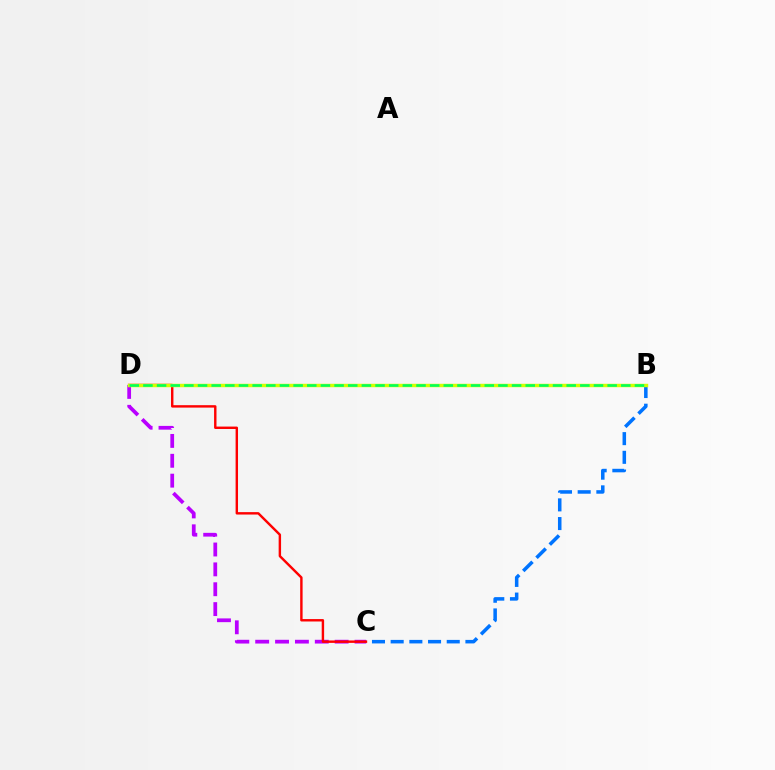{('B', 'C'): [{'color': '#0074ff', 'line_style': 'dashed', 'thickness': 2.54}], ('C', 'D'): [{'color': '#b900ff', 'line_style': 'dashed', 'thickness': 2.7}, {'color': '#ff0000', 'line_style': 'solid', 'thickness': 1.74}], ('B', 'D'): [{'color': '#d1ff00', 'line_style': 'solid', 'thickness': 2.48}, {'color': '#00ff5c', 'line_style': 'dashed', 'thickness': 1.85}]}